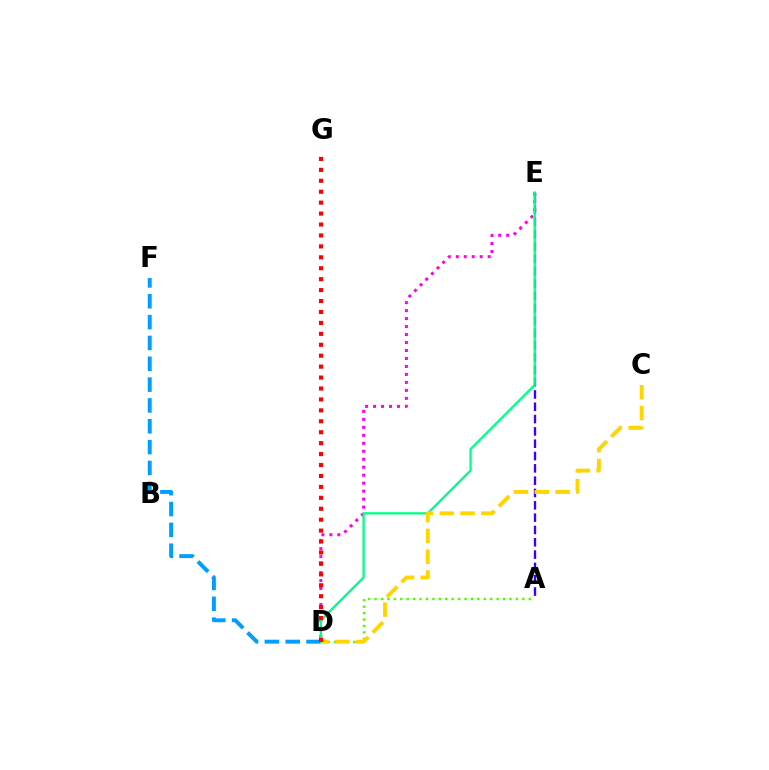{('D', 'E'): [{'color': '#ff00ed', 'line_style': 'dotted', 'thickness': 2.17}, {'color': '#00ff86', 'line_style': 'solid', 'thickness': 1.67}], ('A', 'D'): [{'color': '#4fff00', 'line_style': 'dotted', 'thickness': 1.75}], ('A', 'E'): [{'color': '#3700ff', 'line_style': 'dashed', 'thickness': 1.67}], ('D', 'F'): [{'color': '#009eff', 'line_style': 'dashed', 'thickness': 2.83}], ('C', 'D'): [{'color': '#ffd500', 'line_style': 'dashed', 'thickness': 2.82}], ('D', 'G'): [{'color': '#ff0000', 'line_style': 'dotted', 'thickness': 2.97}]}